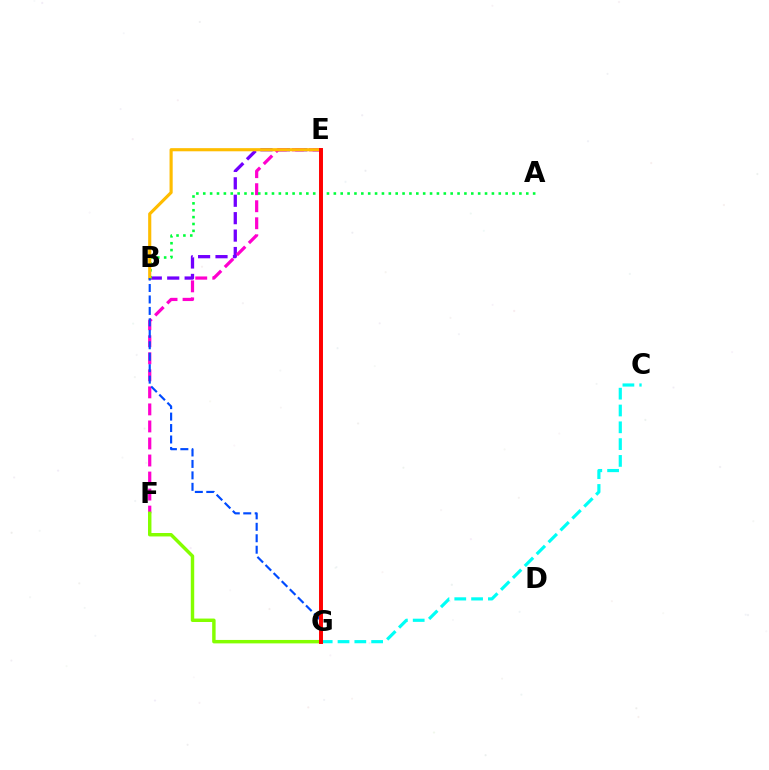{('B', 'E'): [{'color': '#7200ff', 'line_style': 'dashed', 'thickness': 2.37}, {'color': '#ffbd00', 'line_style': 'solid', 'thickness': 2.26}], ('E', 'F'): [{'color': '#ff00cf', 'line_style': 'dashed', 'thickness': 2.31}], ('C', 'G'): [{'color': '#00fff6', 'line_style': 'dashed', 'thickness': 2.28}], ('F', 'G'): [{'color': '#84ff00', 'line_style': 'solid', 'thickness': 2.48}], ('A', 'B'): [{'color': '#00ff39', 'line_style': 'dotted', 'thickness': 1.87}], ('B', 'G'): [{'color': '#004bff', 'line_style': 'dashed', 'thickness': 1.56}], ('E', 'G'): [{'color': '#ff0000', 'line_style': 'solid', 'thickness': 2.84}]}